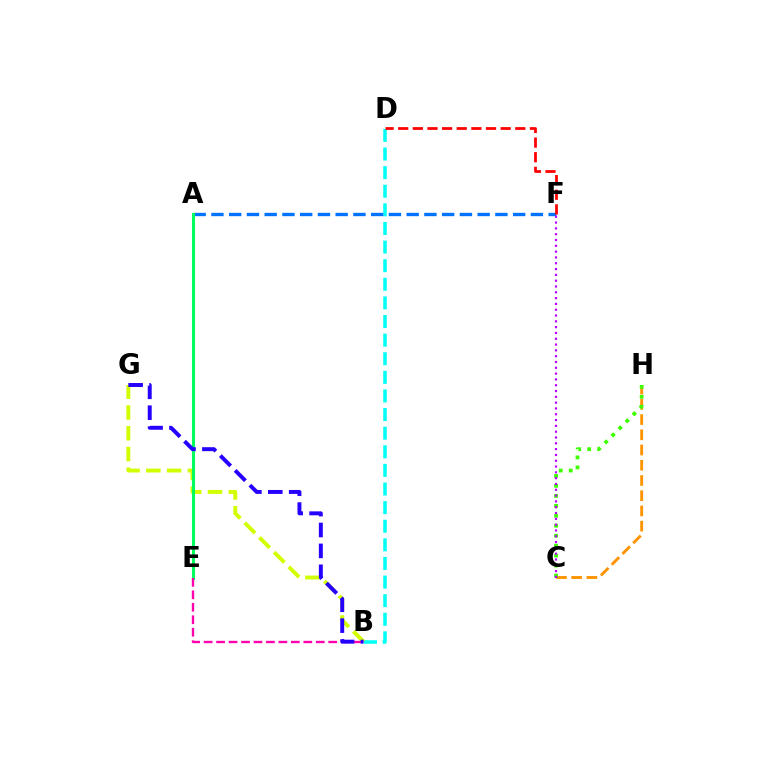{('B', 'D'): [{'color': '#00fff6', 'line_style': 'dashed', 'thickness': 2.53}], ('A', 'F'): [{'color': '#0074ff', 'line_style': 'dashed', 'thickness': 2.41}], ('C', 'H'): [{'color': '#ff9400', 'line_style': 'dashed', 'thickness': 2.07}, {'color': '#3dff00', 'line_style': 'dotted', 'thickness': 2.71}], ('B', 'G'): [{'color': '#d1ff00', 'line_style': 'dashed', 'thickness': 2.82}, {'color': '#2500ff', 'line_style': 'dashed', 'thickness': 2.84}], ('A', 'E'): [{'color': '#00ff5c', 'line_style': 'solid', 'thickness': 2.21}], ('C', 'F'): [{'color': '#b900ff', 'line_style': 'dotted', 'thickness': 1.58}], ('B', 'E'): [{'color': '#ff00ac', 'line_style': 'dashed', 'thickness': 1.69}], ('D', 'F'): [{'color': '#ff0000', 'line_style': 'dashed', 'thickness': 1.99}]}